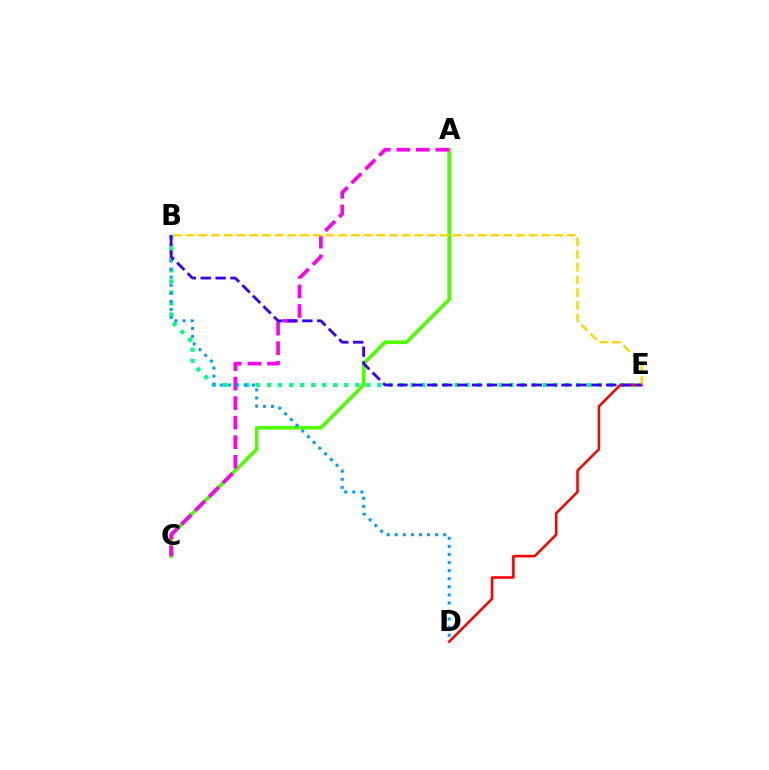{('A', 'C'): [{'color': '#4fff00', 'line_style': 'solid', 'thickness': 2.61}, {'color': '#ff00ed', 'line_style': 'dashed', 'thickness': 2.65}], ('B', 'E'): [{'color': '#00ff86', 'line_style': 'dotted', 'thickness': 3.0}, {'color': '#ffd500', 'line_style': 'dashed', 'thickness': 1.73}, {'color': '#3700ff', 'line_style': 'dashed', 'thickness': 2.03}], ('D', 'E'): [{'color': '#ff0000', 'line_style': 'solid', 'thickness': 1.83}], ('B', 'D'): [{'color': '#009eff', 'line_style': 'dotted', 'thickness': 2.19}]}